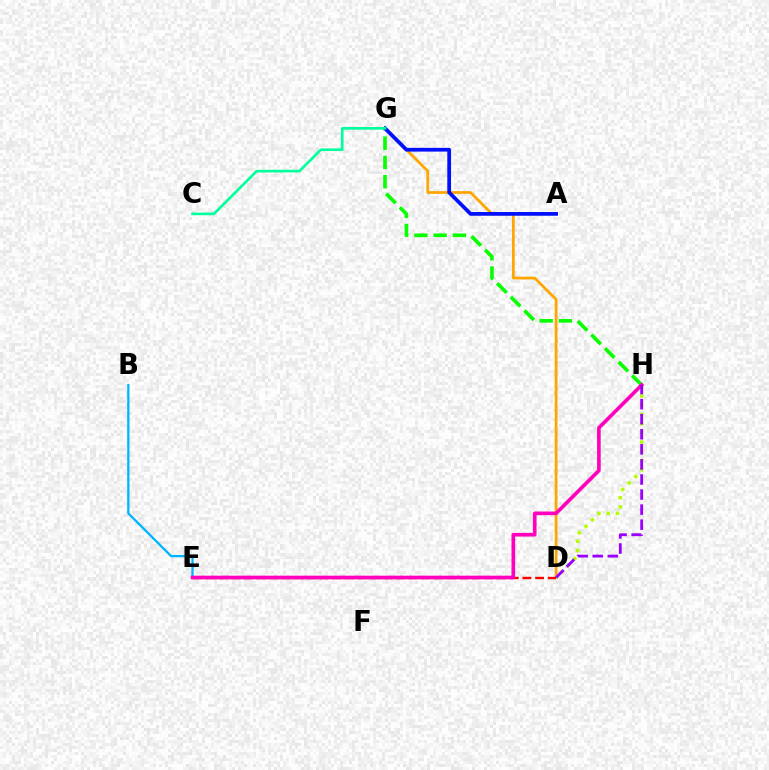{('D', 'G'): [{'color': '#ffa500', 'line_style': 'solid', 'thickness': 1.98}], ('D', 'E'): [{'color': '#ff0000', 'line_style': 'dashed', 'thickness': 1.72}], ('B', 'E'): [{'color': '#00b5ff', 'line_style': 'solid', 'thickness': 1.65}], ('G', 'H'): [{'color': '#08ff00', 'line_style': 'dashed', 'thickness': 2.61}], ('A', 'G'): [{'color': '#0010ff', 'line_style': 'solid', 'thickness': 2.69}], ('D', 'H'): [{'color': '#b3ff00', 'line_style': 'dotted', 'thickness': 2.51}, {'color': '#9b00ff', 'line_style': 'dashed', 'thickness': 2.05}], ('E', 'H'): [{'color': '#ff00bd', 'line_style': 'solid', 'thickness': 2.63}], ('C', 'G'): [{'color': '#00ff9d', 'line_style': 'solid', 'thickness': 1.91}]}